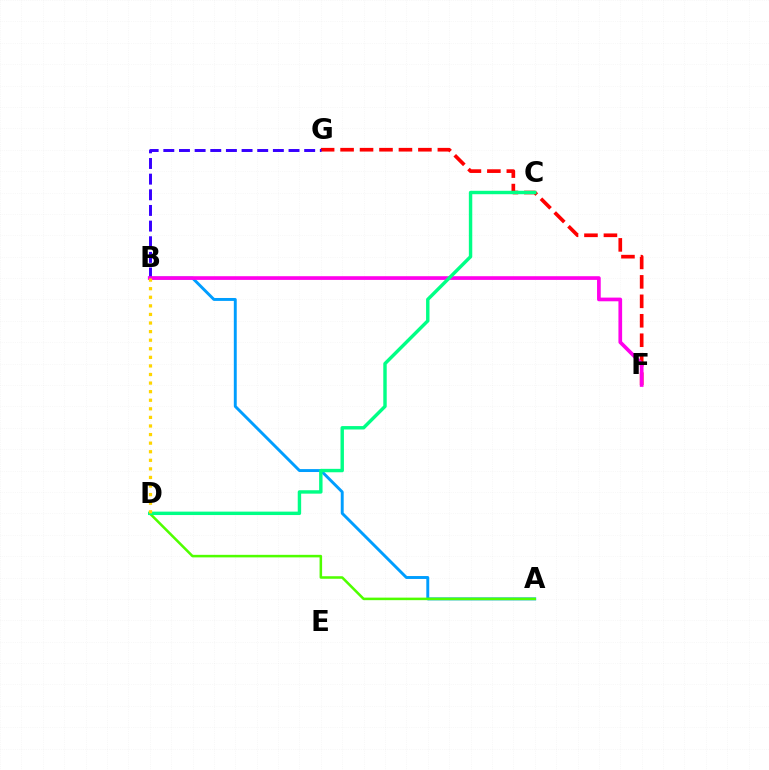{('A', 'B'): [{'color': '#009eff', 'line_style': 'solid', 'thickness': 2.1}], ('F', 'G'): [{'color': '#ff0000', 'line_style': 'dashed', 'thickness': 2.64}], ('A', 'D'): [{'color': '#4fff00', 'line_style': 'solid', 'thickness': 1.83}], ('B', 'G'): [{'color': '#3700ff', 'line_style': 'dashed', 'thickness': 2.13}], ('B', 'F'): [{'color': '#ff00ed', 'line_style': 'solid', 'thickness': 2.66}], ('C', 'D'): [{'color': '#00ff86', 'line_style': 'solid', 'thickness': 2.46}], ('B', 'D'): [{'color': '#ffd500', 'line_style': 'dotted', 'thickness': 2.33}]}